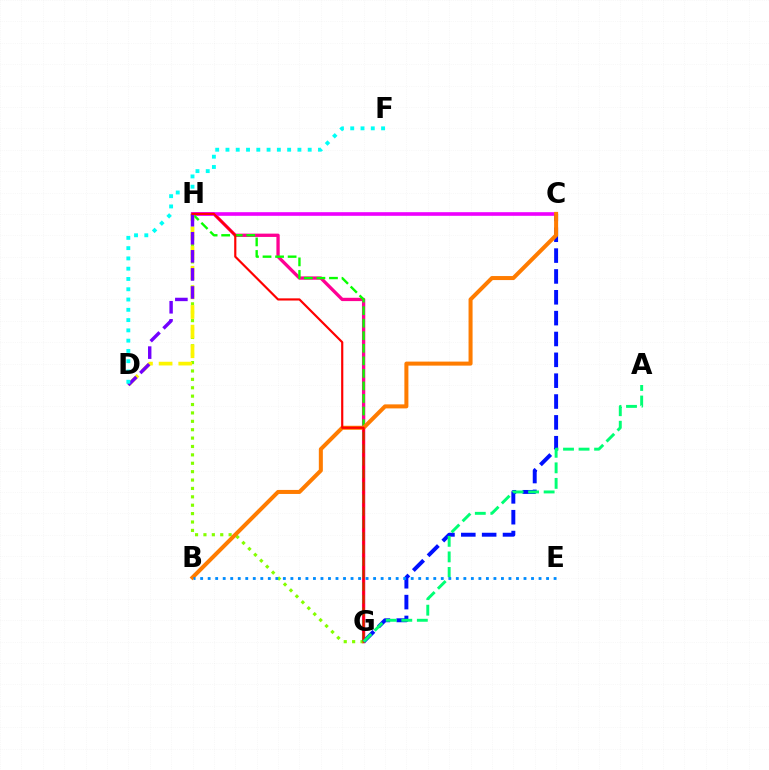{('G', 'H'): [{'color': '#ff0094', 'line_style': 'solid', 'thickness': 2.38}, {'color': '#08ff00', 'line_style': 'dashed', 'thickness': 1.7}, {'color': '#84ff00', 'line_style': 'dotted', 'thickness': 2.28}, {'color': '#ff0000', 'line_style': 'solid', 'thickness': 1.56}], ('C', 'H'): [{'color': '#ee00ff', 'line_style': 'solid', 'thickness': 2.61}], ('C', 'G'): [{'color': '#0010ff', 'line_style': 'dashed', 'thickness': 2.83}], ('B', 'C'): [{'color': '#ff7c00', 'line_style': 'solid', 'thickness': 2.9}], ('D', 'H'): [{'color': '#fcf500', 'line_style': 'dashed', 'thickness': 2.67}, {'color': '#7200ff', 'line_style': 'dashed', 'thickness': 2.46}], ('D', 'F'): [{'color': '#00fff6', 'line_style': 'dotted', 'thickness': 2.79}], ('A', 'G'): [{'color': '#00ff74', 'line_style': 'dashed', 'thickness': 2.11}], ('B', 'E'): [{'color': '#008cff', 'line_style': 'dotted', 'thickness': 2.04}]}